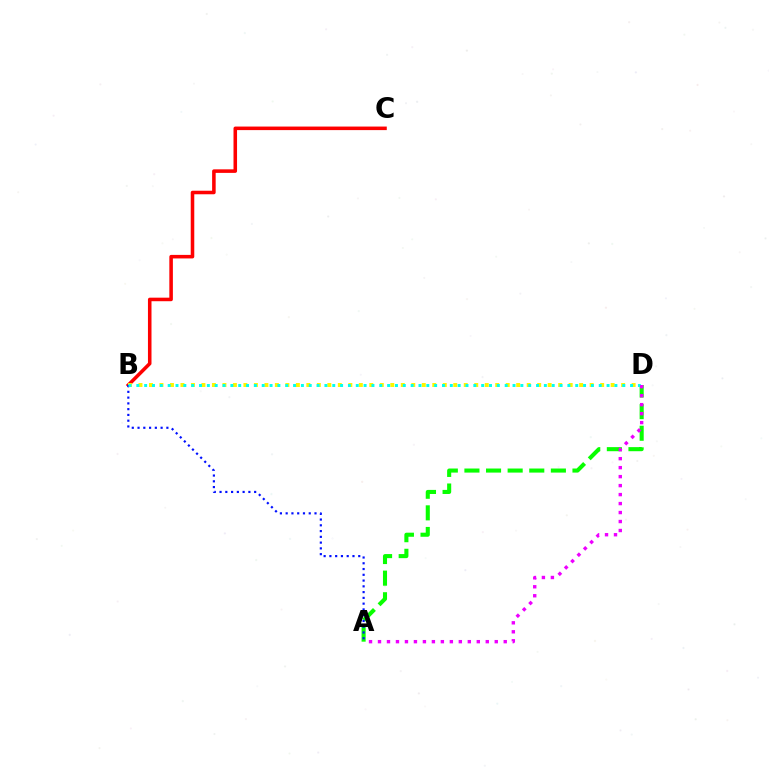{('B', 'C'): [{'color': '#ff0000', 'line_style': 'solid', 'thickness': 2.55}], ('B', 'D'): [{'color': '#fcf500', 'line_style': 'dotted', 'thickness': 2.85}, {'color': '#00fff6', 'line_style': 'dotted', 'thickness': 2.13}], ('A', 'D'): [{'color': '#08ff00', 'line_style': 'dashed', 'thickness': 2.94}, {'color': '#ee00ff', 'line_style': 'dotted', 'thickness': 2.44}], ('A', 'B'): [{'color': '#0010ff', 'line_style': 'dotted', 'thickness': 1.57}]}